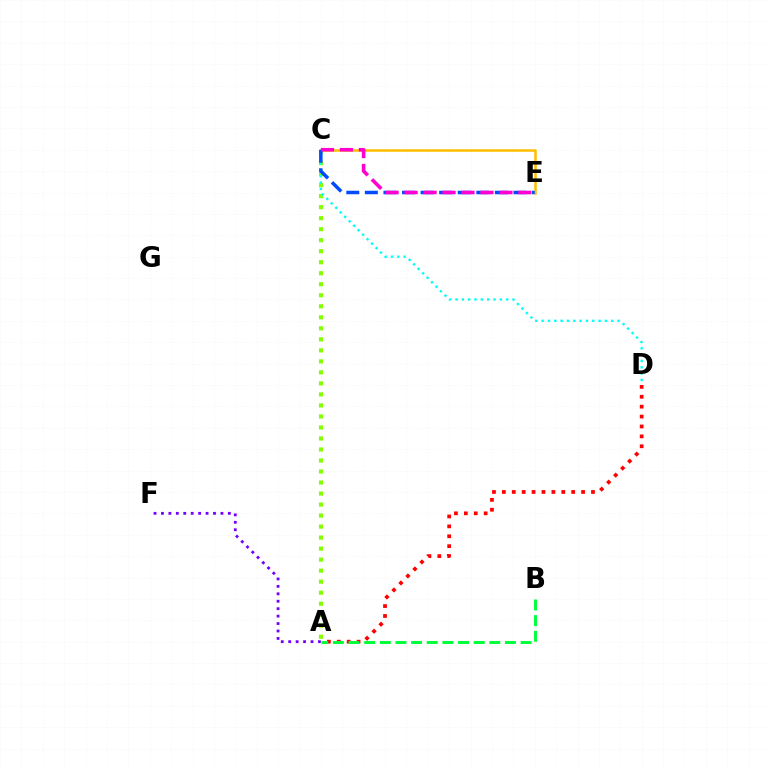{('A', 'D'): [{'color': '#ff0000', 'line_style': 'dotted', 'thickness': 2.69}], ('A', 'B'): [{'color': '#00ff39', 'line_style': 'dashed', 'thickness': 2.13}], ('A', 'F'): [{'color': '#7200ff', 'line_style': 'dotted', 'thickness': 2.02}], ('C', 'E'): [{'color': '#ffbd00', 'line_style': 'solid', 'thickness': 1.82}, {'color': '#004bff', 'line_style': 'dashed', 'thickness': 2.52}, {'color': '#ff00cf', 'line_style': 'dashed', 'thickness': 2.58}], ('A', 'C'): [{'color': '#84ff00', 'line_style': 'dotted', 'thickness': 2.99}], ('C', 'D'): [{'color': '#00fff6', 'line_style': 'dotted', 'thickness': 1.72}]}